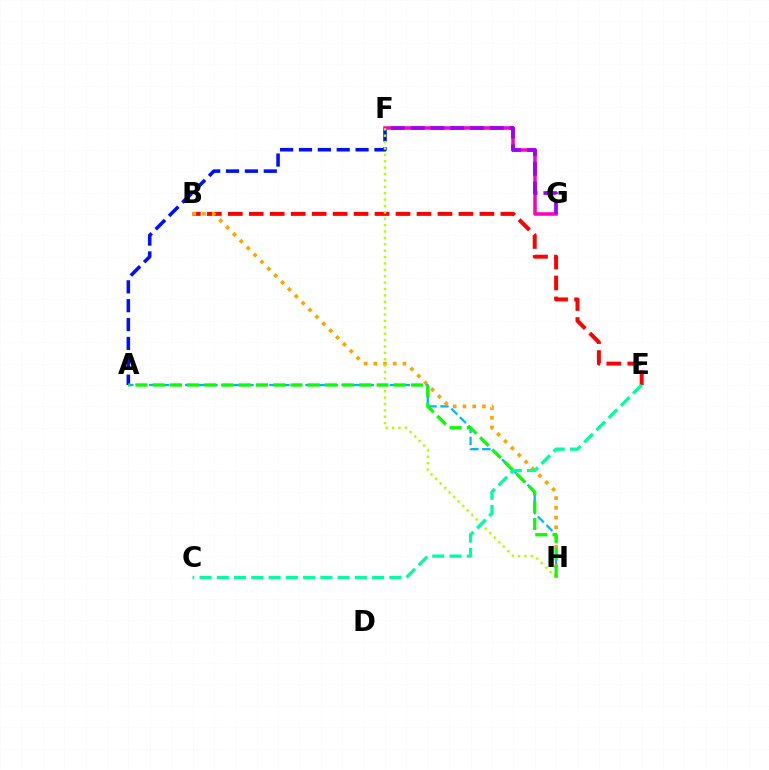{('A', 'F'): [{'color': '#0010ff', 'line_style': 'dashed', 'thickness': 2.56}], ('B', 'E'): [{'color': '#ff0000', 'line_style': 'dashed', 'thickness': 2.85}], ('F', 'G'): [{'color': '#ff00bd', 'line_style': 'solid', 'thickness': 2.53}, {'color': '#9b00ff', 'line_style': 'dashed', 'thickness': 2.69}], ('A', 'H'): [{'color': '#00b5ff', 'line_style': 'dashed', 'thickness': 1.63}, {'color': '#08ff00', 'line_style': 'dashed', 'thickness': 2.34}], ('B', 'H'): [{'color': '#ffa500', 'line_style': 'dotted', 'thickness': 2.64}], ('F', 'H'): [{'color': '#b3ff00', 'line_style': 'dotted', 'thickness': 1.74}], ('C', 'E'): [{'color': '#00ff9d', 'line_style': 'dashed', 'thickness': 2.34}]}